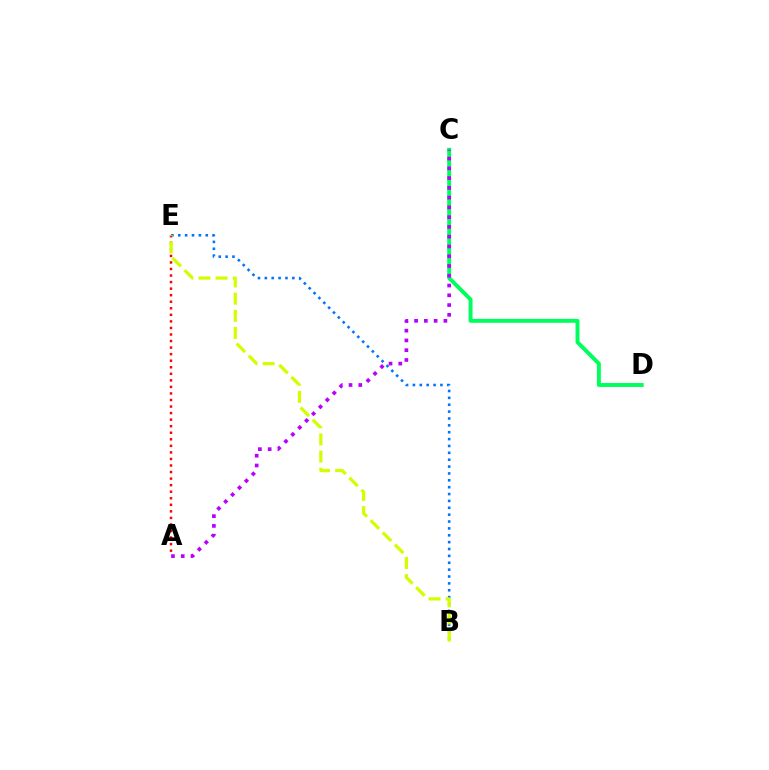{('B', 'E'): [{'color': '#0074ff', 'line_style': 'dotted', 'thickness': 1.87}, {'color': '#d1ff00', 'line_style': 'dashed', 'thickness': 2.33}], ('C', 'D'): [{'color': '#00ff5c', 'line_style': 'solid', 'thickness': 2.83}], ('A', 'E'): [{'color': '#ff0000', 'line_style': 'dotted', 'thickness': 1.78}], ('A', 'C'): [{'color': '#b900ff', 'line_style': 'dotted', 'thickness': 2.65}]}